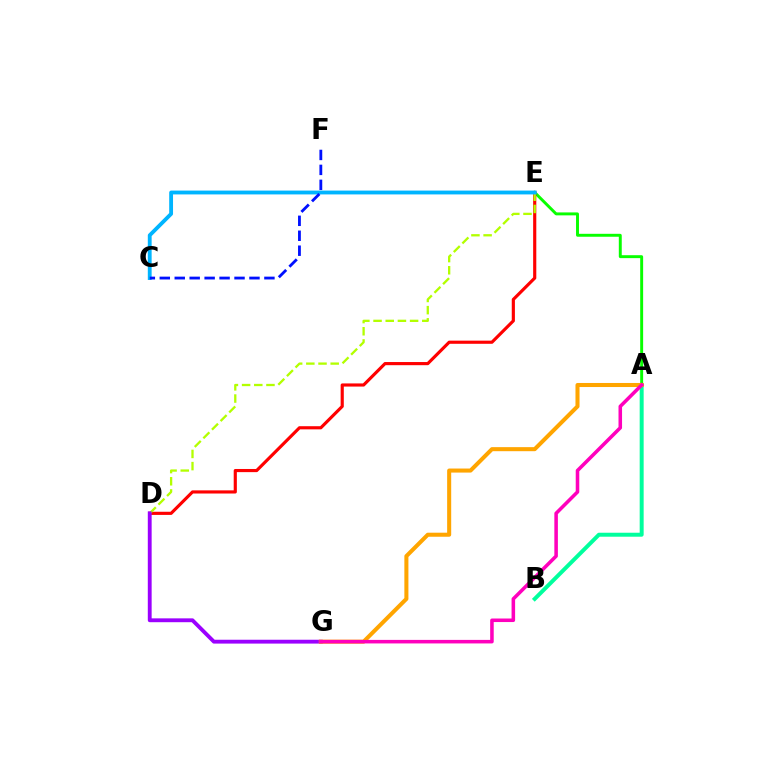{('A', 'E'): [{'color': '#08ff00', 'line_style': 'solid', 'thickness': 2.11}], ('D', 'E'): [{'color': '#ff0000', 'line_style': 'solid', 'thickness': 2.27}, {'color': '#b3ff00', 'line_style': 'dashed', 'thickness': 1.66}], ('D', 'G'): [{'color': '#9b00ff', 'line_style': 'solid', 'thickness': 2.77}], ('C', 'E'): [{'color': '#00b5ff', 'line_style': 'solid', 'thickness': 2.76}], ('A', 'B'): [{'color': '#00ff9d', 'line_style': 'solid', 'thickness': 2.86}], ('A', 'G'): [{'color': '#ffa500', 'line_style': 'solid', 'thickness': 2.91}, {'color': '#ff00bd', 'line_style': 'solid', 'thickness': 2.55}], ('C', 'F'): [{'color': '#0010ff', 'line_style': 'dashed', 'thickness': 2.03}]}